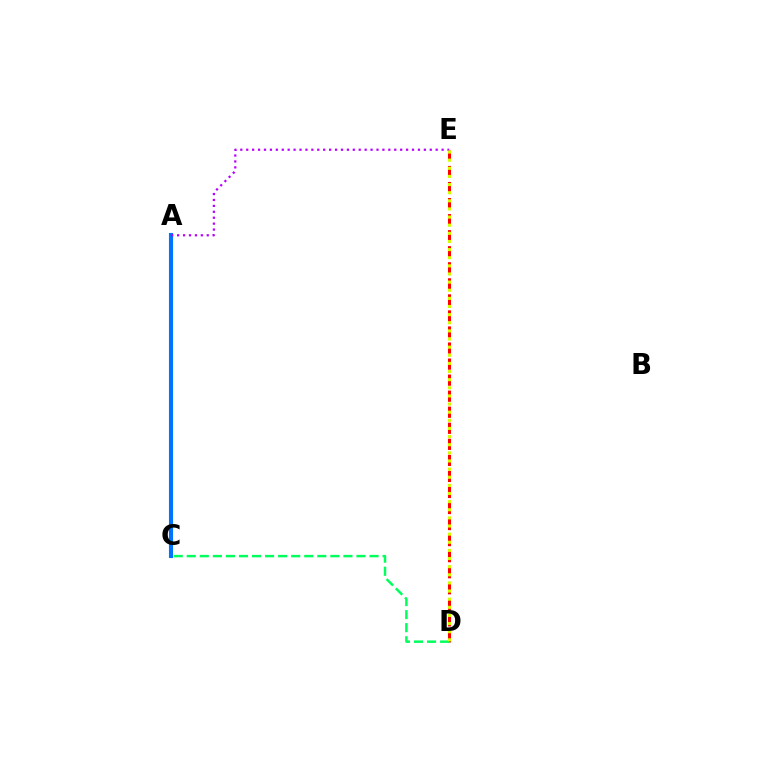{('A', 'C'): [{'color': '#0074ff', 'line_style': 'solid', 'thickness': 2.96}], ('D', 'E'): [{'color': '#ff0000', 'line_style': 'dashed', 'thickness': 2.18}, {'color': '#d1ff00', 'line_style': 'dotted', 'thickness': 2.21}], ('C', 'D'): [{'color': '#00ff5c', 'line_style': 'dashed', 'thickness': 1.77}], ('A', 'E'): [{'color': '#b900ff', 'line_style': 'dotted', 'thickness': 1.61}]}